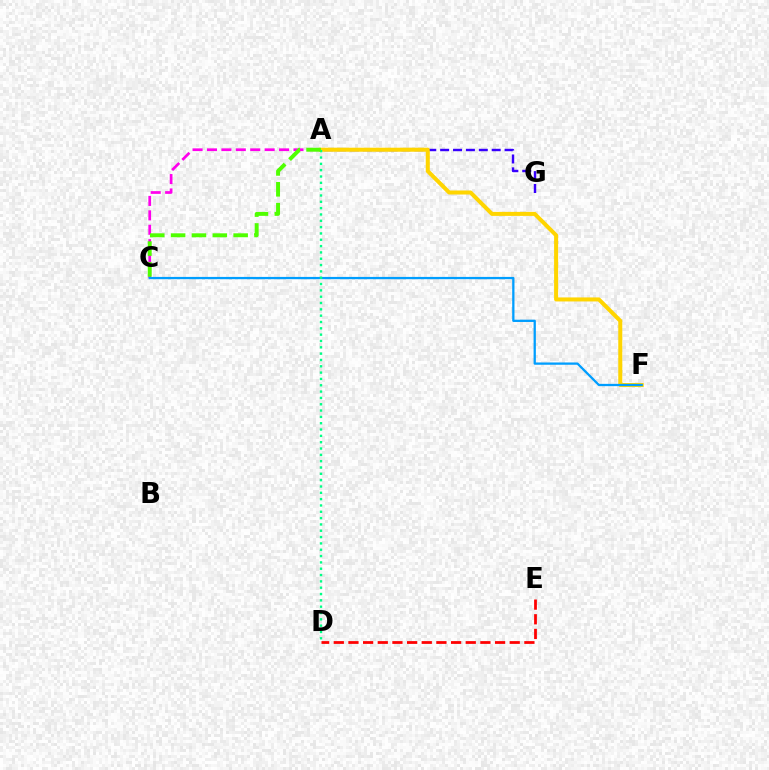{('A', 'G'): [{'color': '#3700ff', 'line_style': 'dashed', 'thickness': 1.75}], ('A', 'F'): [{'color': '#ffd500', 'line_style': 'solid', 'thickness': 2.9}], ('A', 'C'): [{'color': '#ff00ed', 'line_style': 'dashed', 'thickness': 1.96}, {'color': '#4fff00', 'line_style': 'dashed', 'thickness': 2.83}], ('D', 'E'): [{'color': '#ff0000', 'line_style': 'dashed', 'thickness': 1.99}], ('C', 'F'): [{'color': '#009eff', 'line_style': 'solid', 'thickness': 1.64}], ('A', 'D'): [{'color': '#00ff86', 'line_style': 'dotted', 'thickness': 1.72}]}